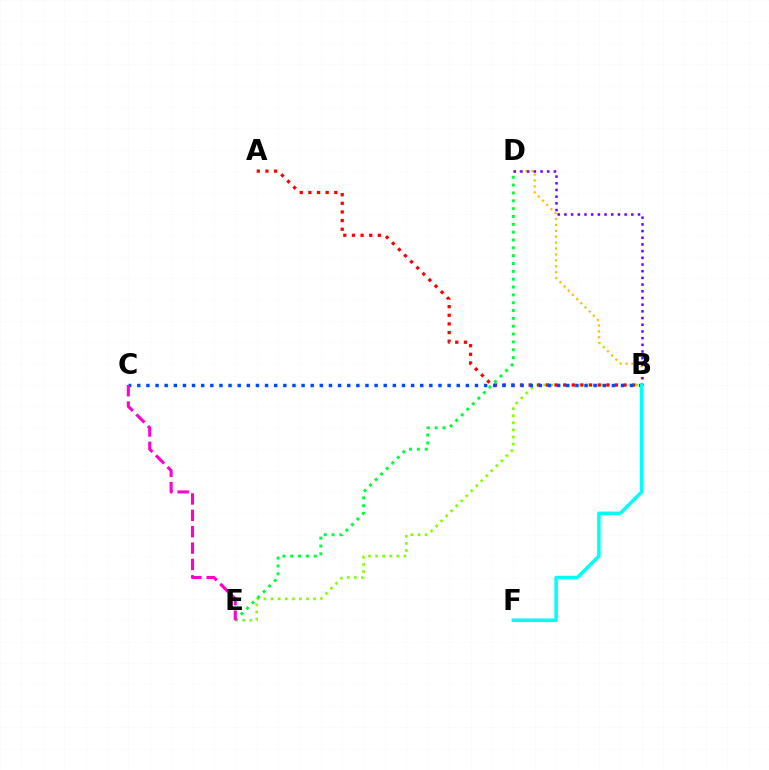{('B', 'D'): [{'color': '#ffbd00', 'line_style': 'dotted', 'thickness': 1.61}, {'color': '#7200ff', 'line_style': 'dotted', 'thickness': 1.82}], ('B', 'E'): [{'color': '#84ff00', 'line_style': 'dotted', 'thickness': 1.93}], ('A', 'B'): [{'color': '#ff0000', 'line_style': 'dotted', 'thickness': 2.35}], ('B', 'C'): [{'color': '#004bff', 'line_style': 'dotted', 'thickness': 2.48}], ('B', 'F'): [{'color': '#00fff6', 'line_style': 'solid', 'thickness': 2.54}], ('D', 'E'): [{'color': '#00ff39', 'line_style': 'dotted', 'thickness': 2.13}], ('C', 'E'): [{'color': '#ff00cf', 'line_style': 'dashed', 'thickness': 2.22}]}